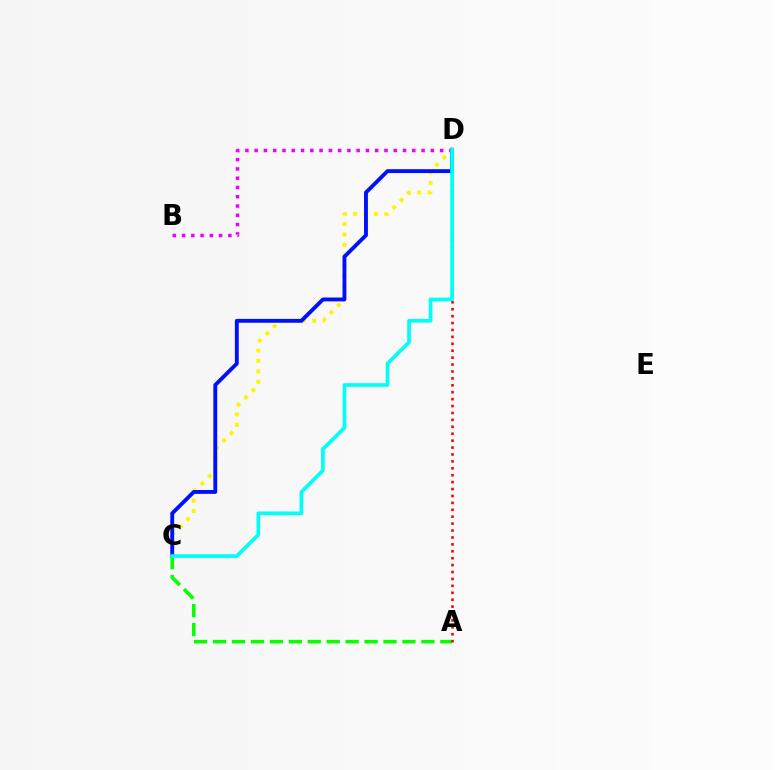{('C', 'D'): [{'color': '#fcf500', 'line_style': 'dotted', 'thickness': 2.83}, {'color': '#0010ff', 'line_style': 'solid', 'thickness': 2.79}, {'color': '#00fff6', 'line_style': 'solid', 'thickness': 2.67}], ('B', 'D'): [{'color': '#ee00ff', 'line_style': 'dotted', 'thickness': 2.52}], ('A', 'C'): [{'color': '#08ff00', 'line_style': 'dashed', 'thickness': 2.57}], ('A', 'D'): [{'color': '#ff0000', 'line_style': 'dotted', 'thickness': 1.88}]}